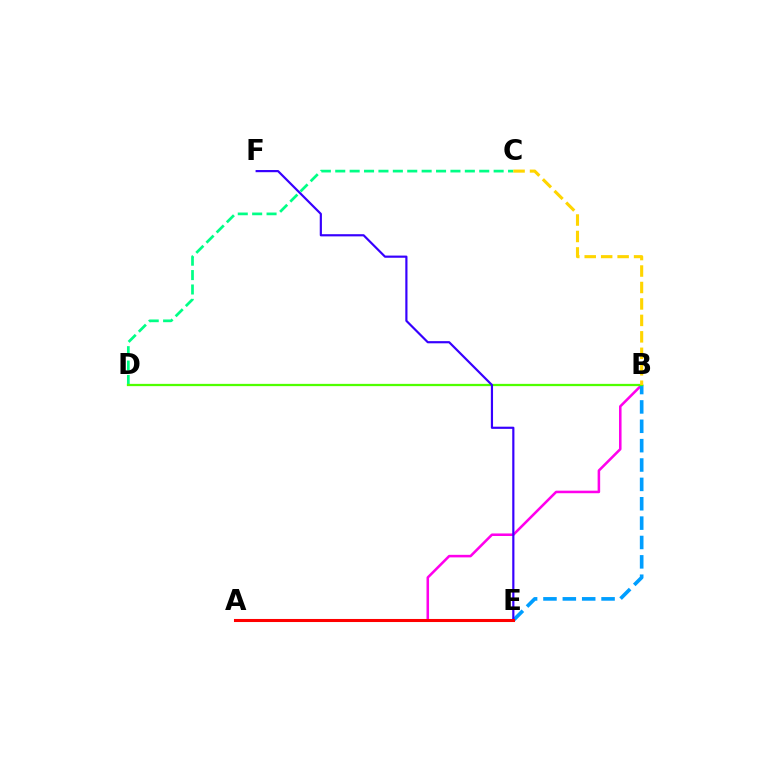{('A', 'B'): [{'color': '#ff00ed', 'line_style': 'solid', 'thickness': 1.83}], ('B', 'E'): [{'color': '#009eff', 'line_style': 'dashed', 'thickness': 2.63}], ('C', 'D'): [{'color': '#00ff86', 'line_style': 'dashed', 'thickness': 1.96}], ('B', 'D'): [{'color': '#4fff00', 'line_style': 'solid', 'thickness': 1.63}], ('E', 'F'): [{'color': '#3700ff', 'line_style': 'solid', 'thickness': 1.57}], ('A', 'E'): [{'color': '#ff0000', 'line_style': 'solid', 'thickness': 2.21}], ('B', 'C'): [{'color': '#ffd500', 'line_style': 'dashed', 'thickness': 2.24}]}